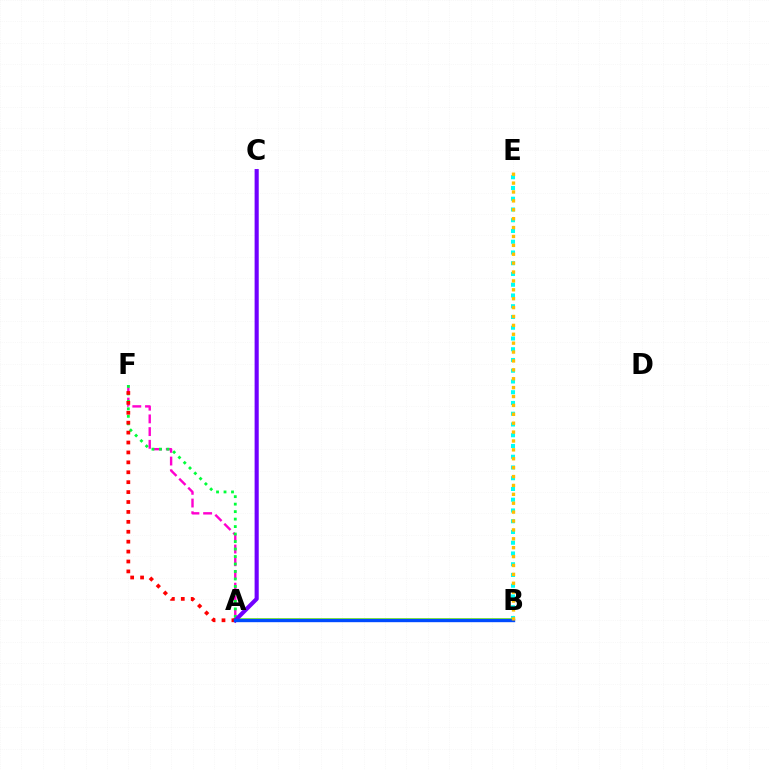{('B', 'E'): [{'color': '#00fff6', 'line_style': 'dotted', 'thickness': 2.92}, {'color': '#ffbd00', 'line_style': 'dotted', 'thickness': 2.42}], ('A', 'B'): [{'color': '#84ff00', 'line_style': 'solid', 'thickness': 2.67}, {'color': '#004bff', 'line_style': 'solid', 'thickness': 2.43}], ('A', 'F'): [{'color': '#ff00cf', 'line_style': 'dashed', 'thickness': 1.73}, {'color': '#00ff39', 'line_style': 'dotted', 'thickness': 2.03}, {'color': '#ff0000', 'line_style': 'dotted', 'thickness': 2.69}], ('A', 'C'): [{'color': '#7200ff', 'line_style': 'solid', 'thickness': 2.97}]}